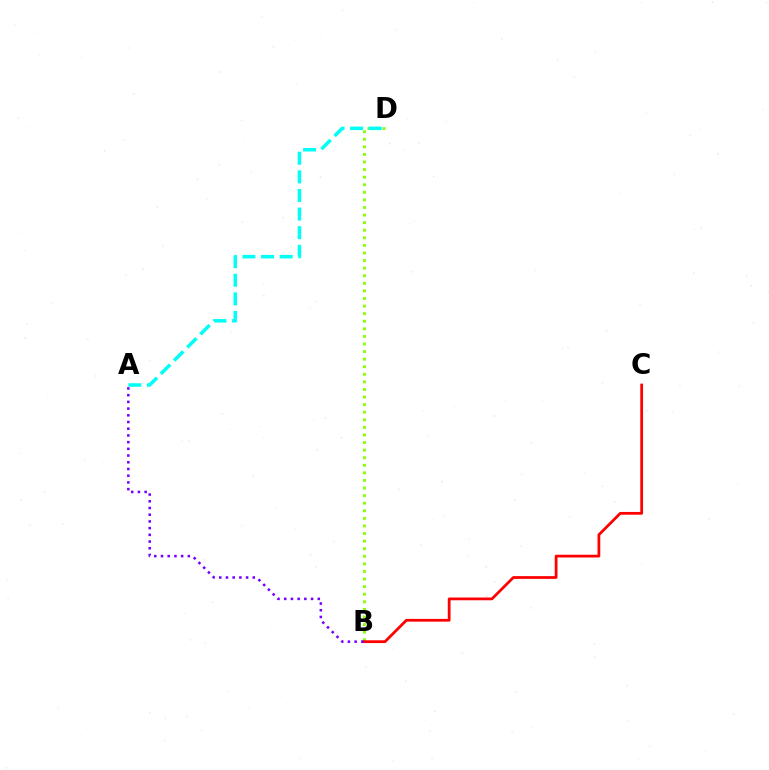{('B', 'D'): [{'color': '#84ff00', 'line_style': 'dotted', 'thickness': 2.06}], ('B', 'C'): [{'color': '#ff0000', 'line_style': 'solid', 'thickness': 1.98}], ('A', 'D'): [{'color': '#00fff6', 'line_style': 'dashed', 'thickness': 2.53}], ('A', 'B'): [{'color': '#7200ff', 'line_style': 'dotted', 'thickness': 1.82}]}